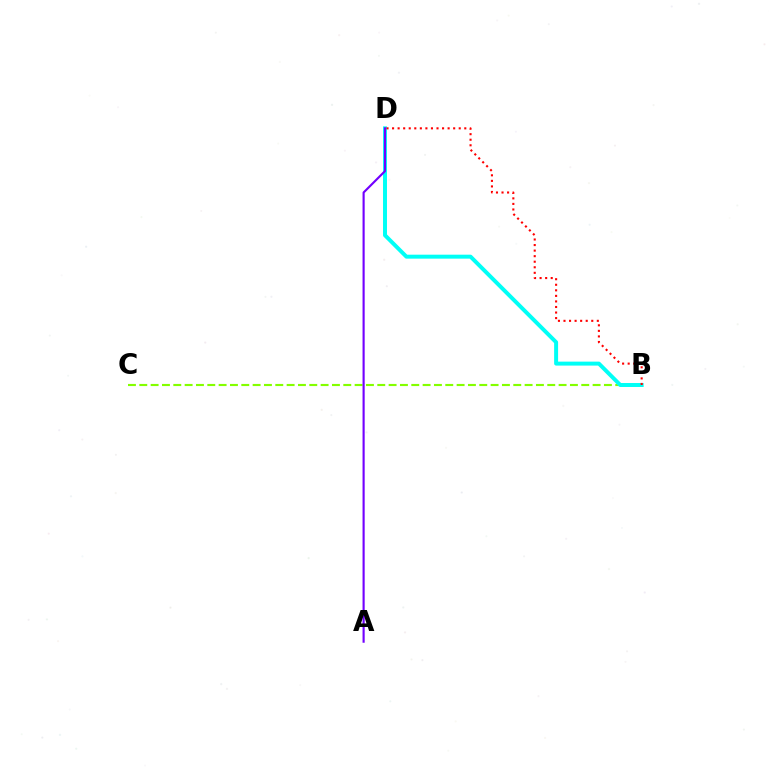{('B', 'C'): [{'color': '#84ff00', 'line_style': 'dashed', 'thickness': 1.54}], ('B', 'D'): [{'color': '#00fff6', 'line_style': 'solid', 'thickness': 2.85}, {'color': '#ff0000', 'line_style': 'dotted', 'thickness': 1.51}], ('A', 'D'): [{'color': '#7200ff', 'line_style': 'solid', 'thickness': 1.54}]}